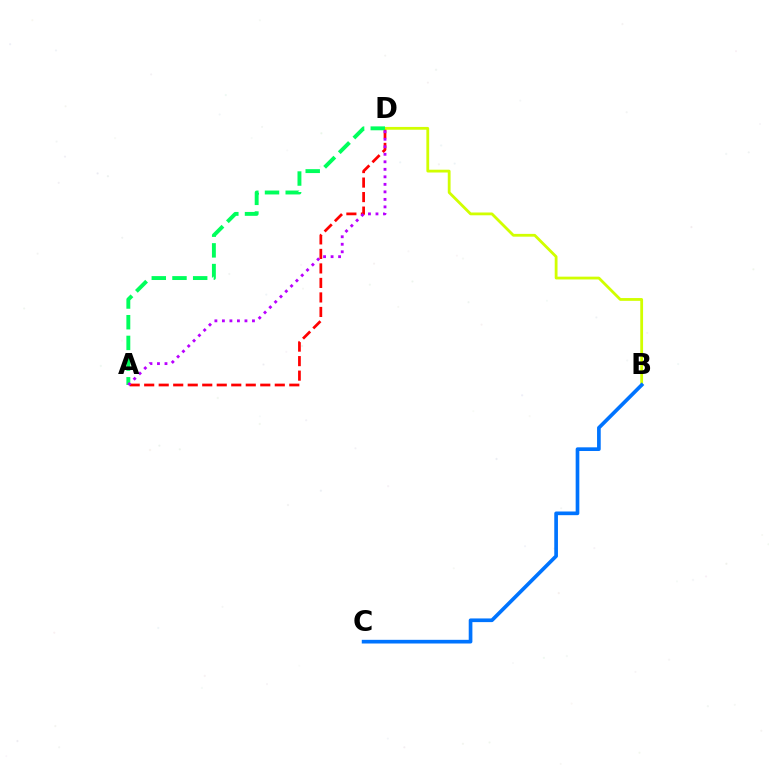{('A', 'D'): [{'color': '#ff0000', 'line_style': 'dashed', 'thickness': 1.97}, {'color': '#00ff5c', 'line_style': 'dashed', 'thickness': 2.81}, {'color': '#b900ff', 'line_style': 'dotted', 'thickness': 2.04}], ('B', 'D'): [{'color': '#d1ff00', 'line_style': 'solid', 'thickness': 2.01}], ('B', 'C'): [{'color': '#0074ff', 'line_style': 'solid', 'thickness': 2.64}]}